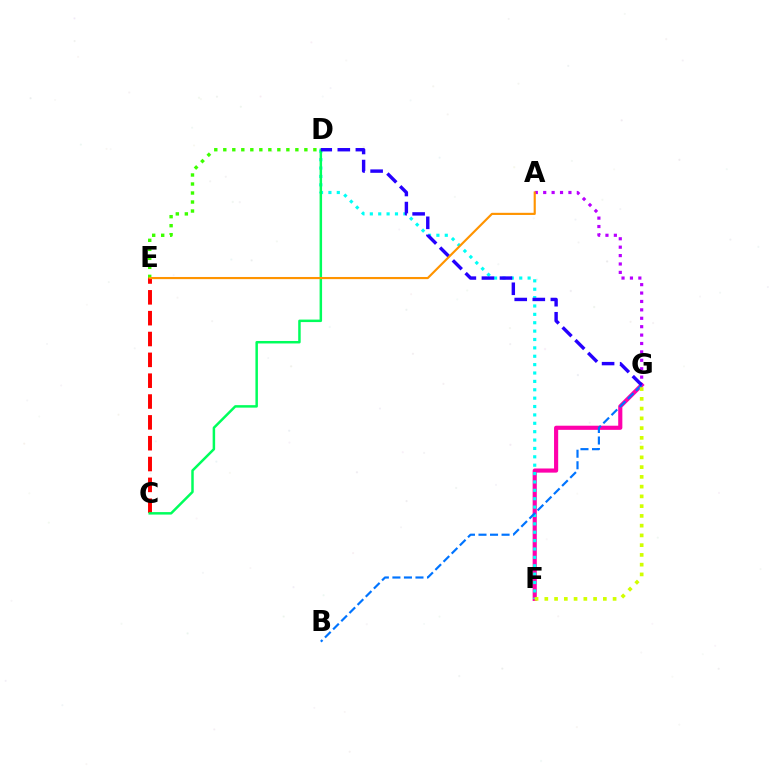{('F', 'G'): [{'color': '#ff00ac', 'line_style': 'solid', 'thickness': 2.98}, {'color': '#d1ff00', 'line_style': 'dotted', 'thickness': 2.65}], ('C', 'E'): [{'color': '#ff0000', 'line_style': 'dashed', 'thickness': 2.83}], ('D', 'F'): [{'color': '#00fff6', 'line_style': 'dotted', 'thickness': 2.28}], ('A', 'G'): [{'color': '#b900ff', 'line_style': 'dotted', 'thickness': 2.28}], ('C', 'D'): [{'color': '#00ff5c', 'line_style': 'solid', 'thickness': 1.79}], ('B', 'G'): [{'color': '#0074ff', 'line_style': 'dashed', 'thickness': 1.57}], ('D', 'G'): [{'color': '#2500ff', 'line_style': 'dashed', 'thickness': 2.45}], ('D', 'E'): [{'color': '#3dff00', 'line_style': 'dotted', 'thickness': 2.45}], ('A', 'E'): [{'color': '#ff9400', 'line_style': 'solid', 'thickness': 1.55}]}